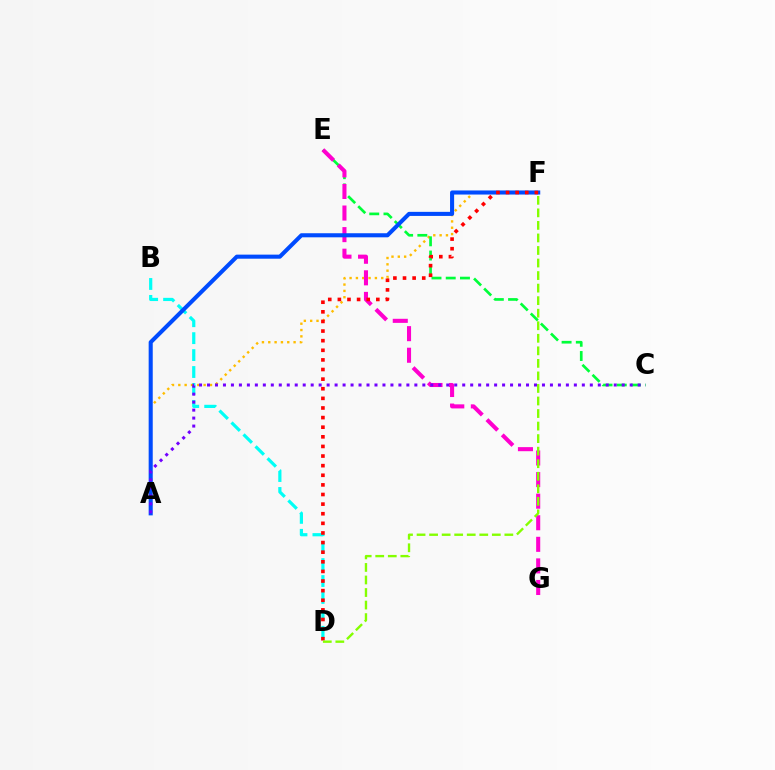{('B', 'D'): [{'color': '#00fff6', 'line_style': 'dashed', 'thickness': 2.3}], ('A', 'F'): [{'color': '#ffbd00', 'line_style': 'dotted', 'thickness': 1.72}, {'color': '#004bff', 'line_style': 'solid', 'thickness': 2.93}], ('C', 'E'): [{'color': '#00ff39', 'line_style': 'dashed', 'thickness': 1.93}], ('E', 'G'): [{'color': '#ff00cf', 'line_style': 'dashed', 'thickness': 2.93}], ('D', 'F'): [{'color': '#ff0000', 'line_style': 'dotted', 'thickness': 2.61}, {'color': '#84ff00', 'line_style': 'dashed', 'thickness': 1.7}], ('A', 'C'): [{'color': '#7200ff', 'line_style': 'dotted', 'thickness': 2.17}]}